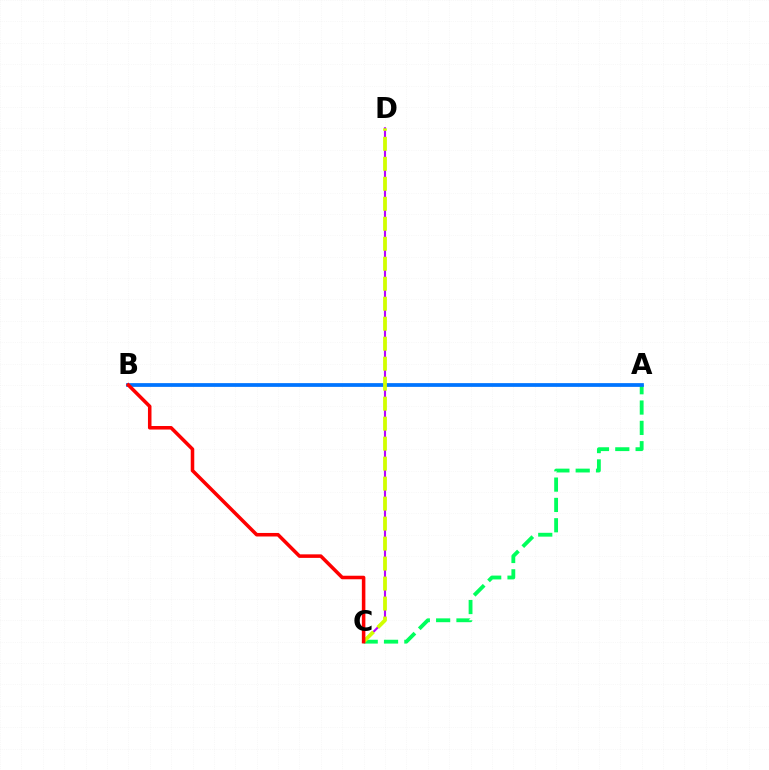{('A', 'C'): [{'color': '#00ff5c', 'line_style': 'dashed', 'thickness': 2.76}], ('A', 'B'): [{'color': '#0074ff', 'line_style': 'solid', 'thickness': 2.69}], ('C', 'D'): [{'color': '#b900ff', 'line_style': 'solid', 'thickness': 1.53}, {'color': '#d1ff00', 'line_style': 'dashed', 'thickness': 2.72}], ('B', 'C'): [{'color': '#ff0000', 'line_style': 'solid', 'thickness': 2.55}]}